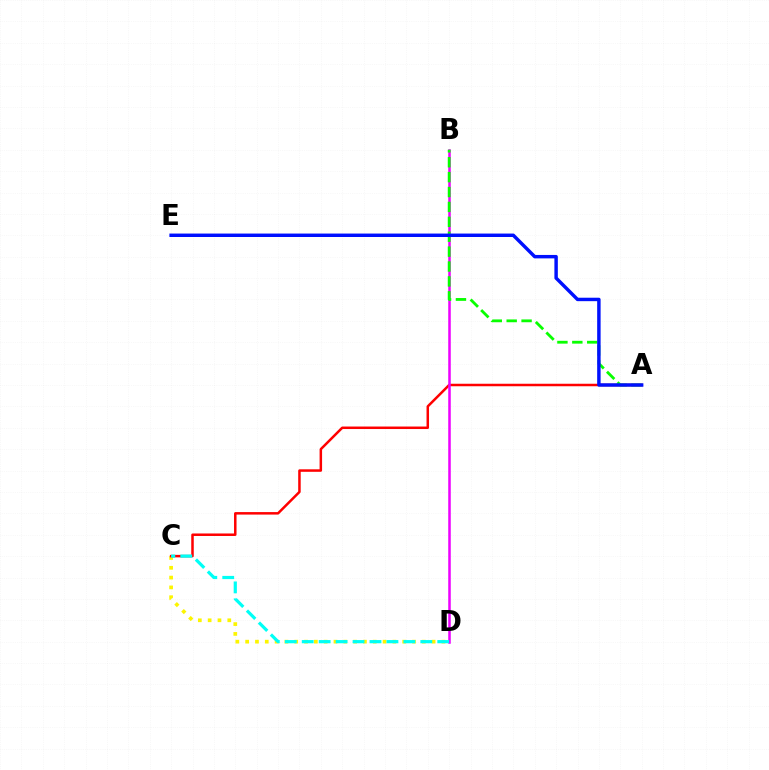{('C', 'D'): [{'color': '#fcf500', 'line_style': 'dotted', 'thickness': 2.67}, {'color': '#00fff6', 'line_style': 'dashed', 'thickness': 2.3}], ('A', 'C'): [{'color': '#ff0000', 'line_style': 'solid', 'thickness': 1.8}], ('B', 'D'): [{'color': '#ee00ff', 'line_style': 'solid', 'thickness': 1.82}], ('A', 'B'): [{'color': '#08ff00', 'line_style': 'dashed', 'thickness': 2.02}], ('A', 'E'): [{'color': '#0010ff', 'line_style': 'solid', 'thickness': 2.48}]}